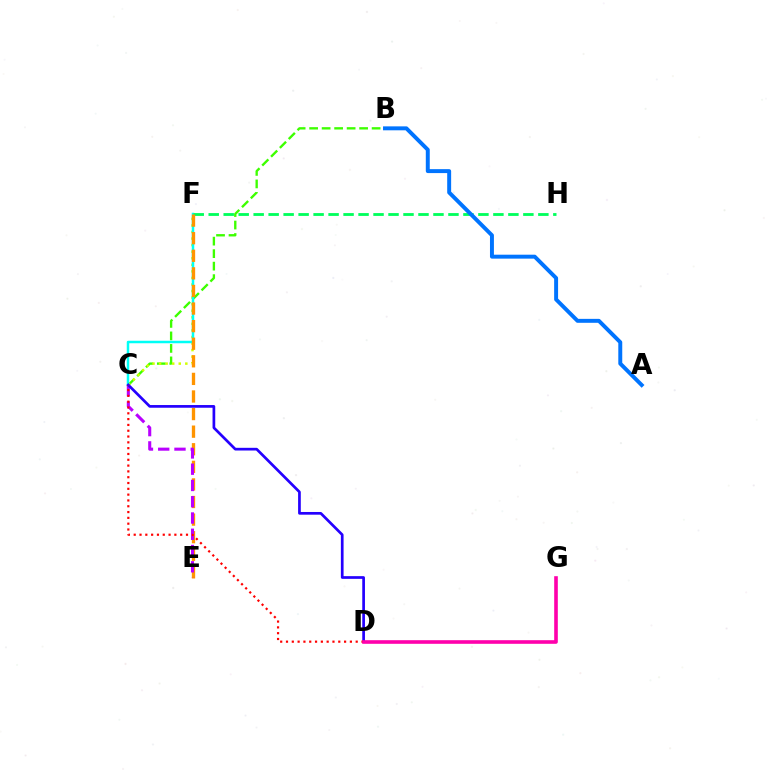{('B', 'C'): [{'color': '#3dff00', 'line_style': 'dashed', 'thickness': 1.7}], ('C', 'F'): [{'color': '#d1ff00', 'line_style': 'dotted', 'thickness': 1.78}, {'color': '#00fff6', 'line_style': 'solid', 'thickness': 1.8}], ('F', 'H'): [{'color': '#00ff5c', 'line_style': 'dashed', 'thickness': 2.04}], ('E', 'F'): [{'color': '#ff9400', 'line_style': 'dashed', 'thickness': 2.39}], ('C', 'E'): [{'color': '#b900ff', 'line_style': 'dashed', 'thickness': 2.21}], ('C', 'D'): [{'color': '#2500ff', 'line_style': 'solid', 'thickness': 1.95}, {'color': '#ff0000', 'line_style': 'dotted', 'thickness': 1.58}], ('D', 'G'): [{'color': '#ff00ac', 'line_style': 'solid', 'thickness': 2.6}], ('A', 'B'): [{'color': '#0074ff', 'line_style': 'solid', 'thickness': 2.84}]}